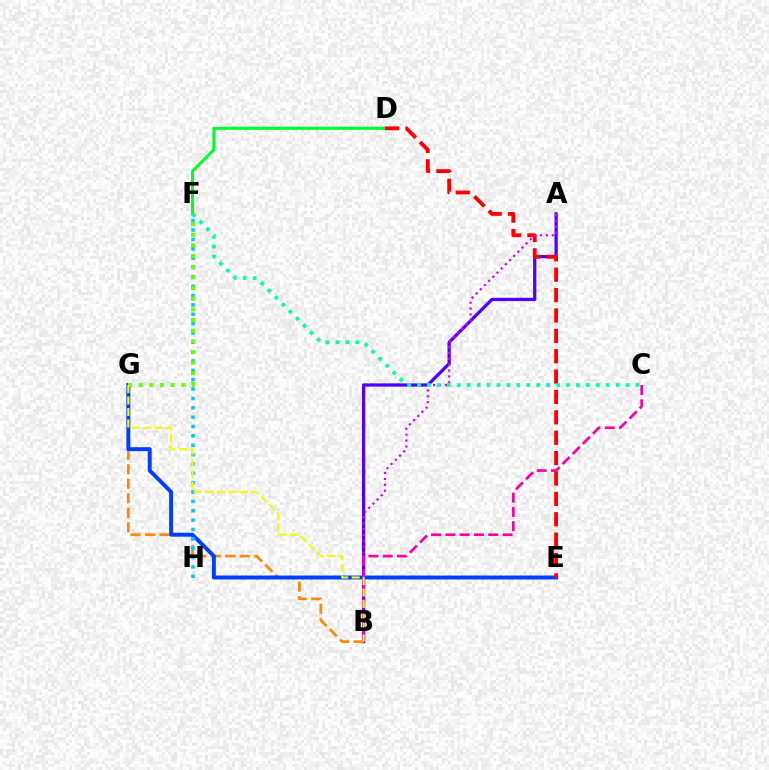{('A', 'B'): [{'color': '#4f00ff', 'line_style': 'solid', 'thickness': 2.36}, {'color': '#d600ff', 'line_style': 'dotted', 'thickness': 1.6}], ('B', 'C'): [{'color': '#ff00a0', 'line_style': 'dashed', 'thickness': 1.94}], ('B', 'G'): [{'color': '#ff8800', 'line_style': 'dashed', 'thickness': 1.97}, {'color': '#eeff00', 'line_style': 'dashed', 'thickness': 1.56}], ('E', 'G'): [{'color': '#003fff', 'line_style': 'solid', 'thickness': 2.83}], ('D', 'F'): [{'color': '#00ff27', 'line_style': 'solid', 'thickness': 2.19}], ('D', 'E'): [{'color': '#ff0000', 'line_style': 'dashed', 'thickness': 2.77}], ('F', 'H'): [{'color': '#00c7ff', 'line_style': 'dotted', 'thickness': 2.54}], ('F', 'G'): [{'color': '#66ff00', 'line_style': 'dotted', 'thickness': 2.9}], ('C', 'F'): [{'color': '#00ffaf', 'line_style': 'dotted', 'thickness': 2.7}]}